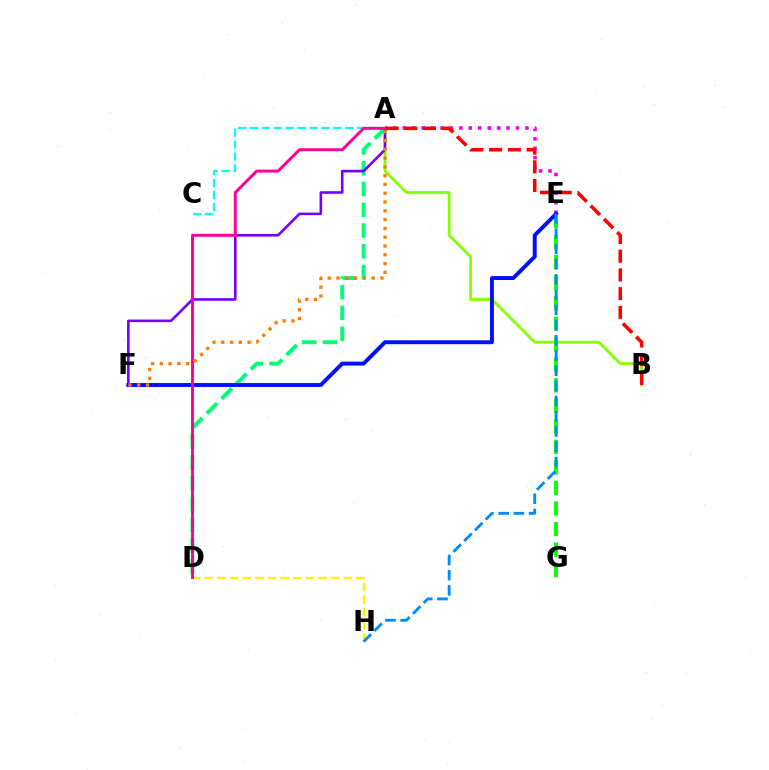{('A', 'E'): [{'color': '#ee00ff', 'line_style': 'dotted', 'thickness': 2.56}], ('A', 'D'): [{'color': '#00ff74', 'line_style': 'dashed', 'thickness': 2.82}, {'color': '#ff0094', 'line_style': 'solid', 'thickness': 2.12}], ('A', 'B'): [{'color': '#84ff00', 'line_style': 'solid', 'thickness': 2.0}, {'color': '#ff0000', 'line_style': 'dashed', 'thickness': 2.54}], ('A', 'F'): [{'color': '#7200ff', 'line_style': 'solid', 'thickness': 1.87}, {'color': '#ff7c00', 'line_style': 'dotted', 'thickness': 2.39}], ('E', 'G'): [{'color': '#08ff00', 'line_style': 'dashed', 'thickness': 2.79}], ('A', 'C'): [{'color': '#00fff6', 'line_style': 'dashed', 'thickness': 1.62}], ('E', 'F'): [{'color': '#0010ff', 'line_style': 'solid', 'thickness': 2.83}], ('D', 'H'): [{'color': '#fcf500', 'line_style': 'dashed', 'thickness': 1.72}], ('E', 'H'): [{'color': '#008cff', 'line_style': 'dashed', 'thickness': 2.07}]}